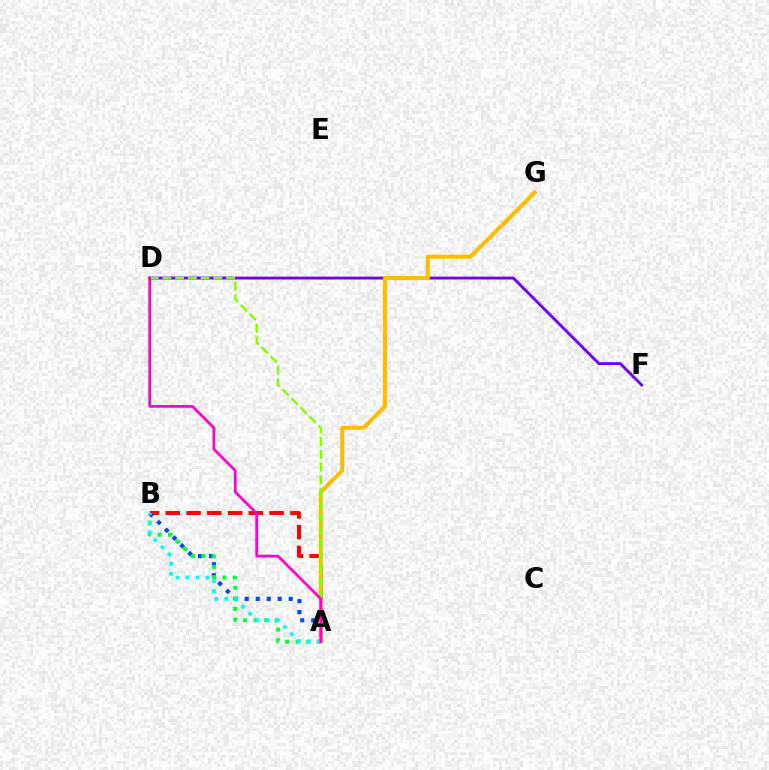{('A', 'B'): [{'color': '#ff0000', 'line_style': 'dashed', 'thickness': 2.82}, {'color': '#004bff', 'line_style': 'dotted', 'thickness': 2.99}, {'color': '#00ff39', 'line_style': 'dotted', 'thickness': 2.87}, {'color': '#00fff6', 'line_style': 'dotted', 'thickness': 2.73}], ('D', 'F'): [{'color': '#7200ff', 'line_style': 'solid', 'thickness': 2.07}], ('A', 'G'): [{'color': '#ffbd00', 'line_style': 'solid', 'thickness': 2.91}], ('A', 'D'): [{'color': '#84ff00', 'line_style': 'dashed', 'thickness': 1.73}, {'color': '#ff00cf', 'line_style': 'solid', 'thickness': 1.96}]}